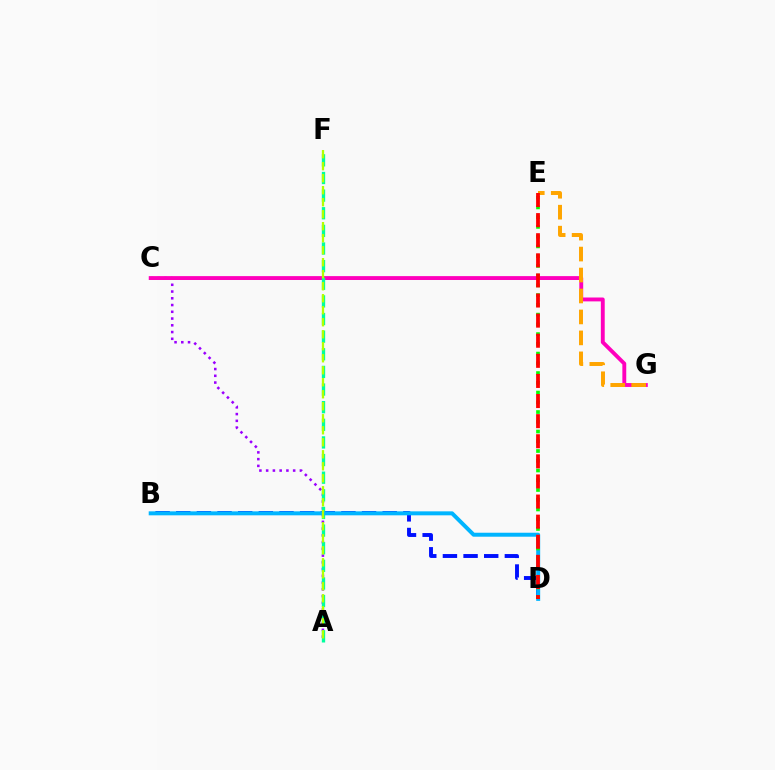{('B', 'D'): [{'color': '#0010ff', 'line_style': 'dashed', 'thickness': 2.8}, {'color': '#00b5ff', 'line_style': 'solid', 'thickness': 2.86}], ('A', 'C'): [{'color': '#9b00ff', 'line_style': 'dotted', 'thickness': 1.83}], ('C', 'G'): [{'color': '#ff00bd', 'line_style': 'solid', 'thickness': 2.8}], ('A', 'F'): [{'color': '#00ff9d', 'line_style': 'dashed', 'thickness': 2.39}, {'color': '#b3ff00', 'line_style': 'dashed', 'thickness': 1.63}], ('E', 'G'): [{'color': '#ffa500', 'line_style': 'dashed', 'thickness': 2.85}], ('D', 'E'): [{'color': '#08ff00', 'line_style': 'dotted', 'thickness': 2.65}, {'color': '#ff0000', 'line_style': 'dashed', 'thickness': 2.73}]}